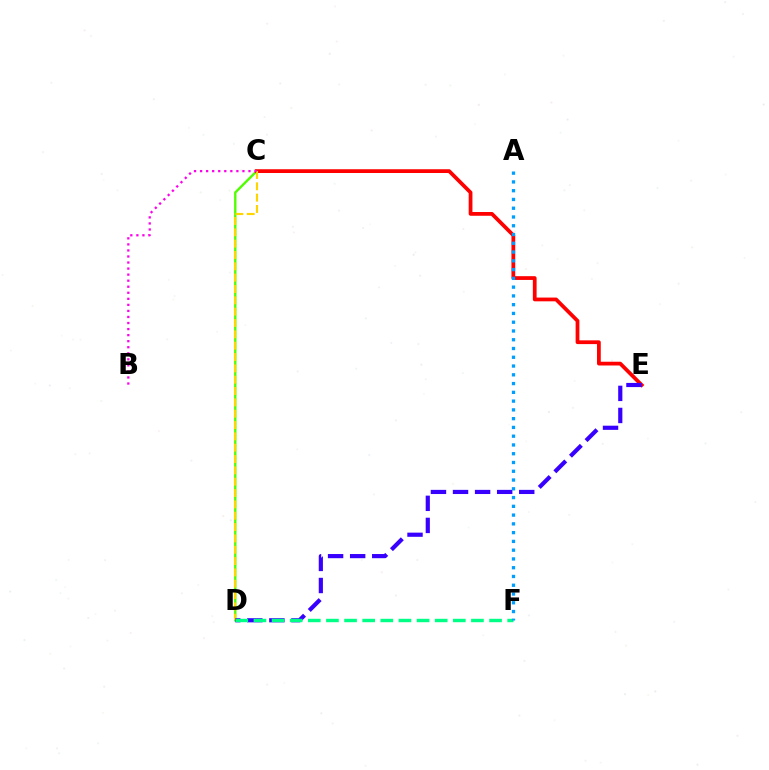{('C', 'D'): [{'color': '#4fff00', 'line_style': 'solid', 'thickness': 1.72}, {'color': '#ffd500', 'line_style': 'dashed', 'thickness': 1.54}], ('C', 'E'): [{'color': '#ff0000', 'line_style': 'solid', 'thickness': 2.71}], ('D', 'E'): [{'color': '#3700ff', 'line_style': 'dashed', 'thickness': 3.0}], ('D', 'F'): [{'color': '#00ff86', 'line_style': 'dashed', 'thickness': 2.46}], ('B', 'C'): [{'color': '#ff00ed', 'line_style': 'dotted', 'thickness': 1.64}], ('A', 'F'): [{'color': '#009eff', 'line_style': 'dotted', 'thickness': 2.38}]}